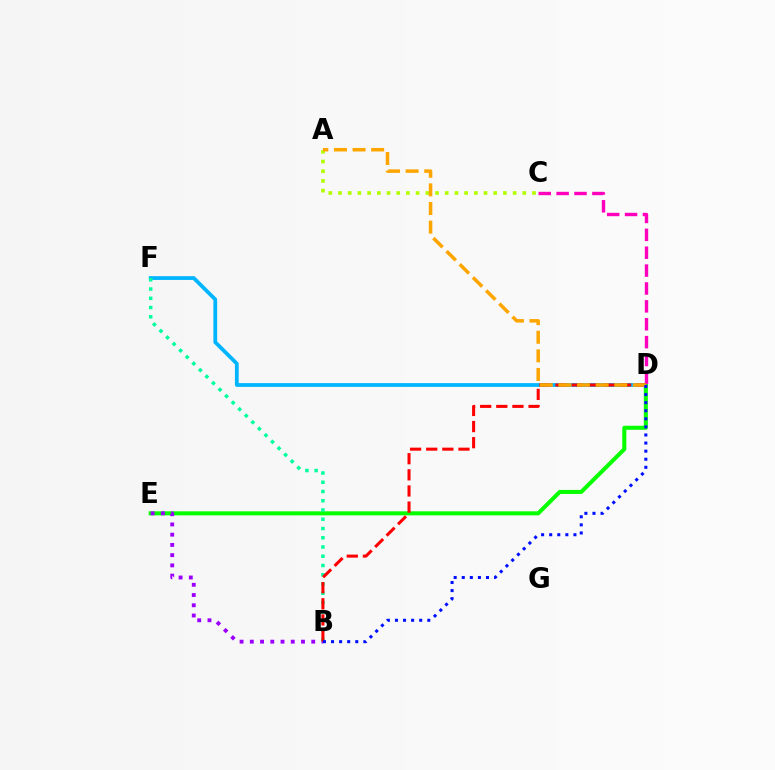{('D', 'F'): [{'color': '#00b5ff', 'line_style': 'solid', 'thickness': 2.71}], ('D', 'E'): [{'color': '#08ff00', 'line_style': 'solid', 'thickness': 2.92}], ('C', 'D'): [{'color': '#ff00bd', 'line_style': 'dashed', 'thickness': 2.43}], ('B', 'E'): [{'color': '#9b00ff', 'line_style': 'dotted', 'thickness': 2.78}], ('B', 'F'): [{'color': '#00ff9d', 'line_style': 'dotted', 'thickness': 2.51}], ('A', 'C'): [{'color': '#b3ff00', 'line_style': 'dotted', 'thickness': 2.64}], ('B', 'D'): [{'color': '#ff0000', 'line_style': 'dashed', 'thickness': 2.19}, {'color': '#0010ff', 'line_style': 'dotted', 'thickness': 2.2}], ('A', 'D'): [{'color': '#ffa500', 'line_style': 'dashed', 'thickness': 2.53}]}